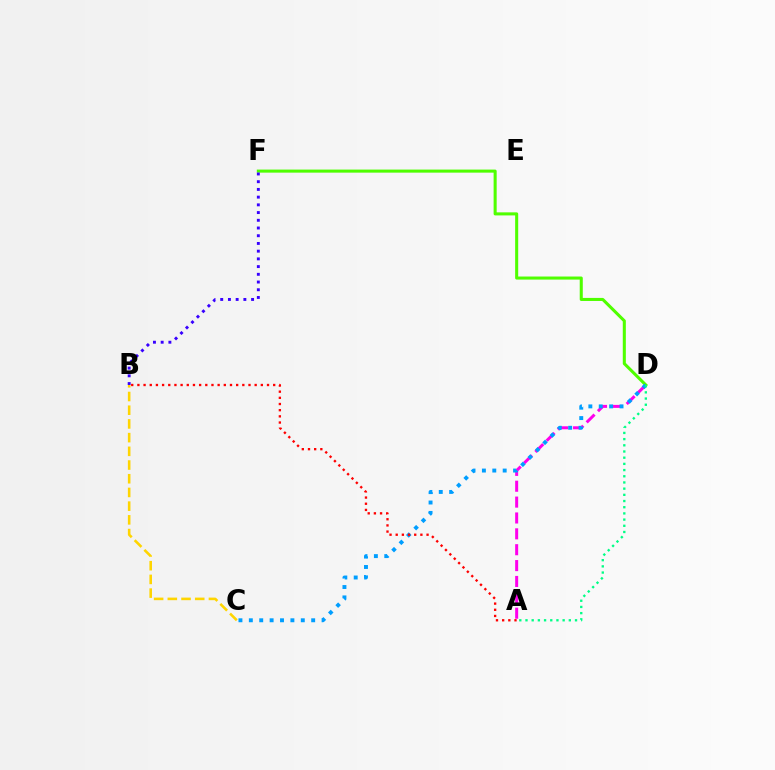{('A', 'D'): [{'color': '#ff00ed', 'line_style': 'dashed', 'thickness': 2.16}, {'color': '#00ff86', 'line_style': 'dotted', 'thickness': 1.68}], ('D', 'F'): [{'color': '#4fff00', 'line_style': 'solid', 'thickness': 2.2}], ('C', 'D'): [{'color': '#009eff', 'line_style': 'dotted', 'thickness': 2.82}], ('A', 'B'): [{'color': '#ff0000', 'line_style': 'dotted', 'thickness': 1.68}], ('B', 'F'): [{'color': '#3700ff', 'line_style': 'dotted', 'thickness': 2.1}], ('B', 'C'): [{'color': '#ffd500', 'line_style': 'dashed', 'thickness': 1.86}]}